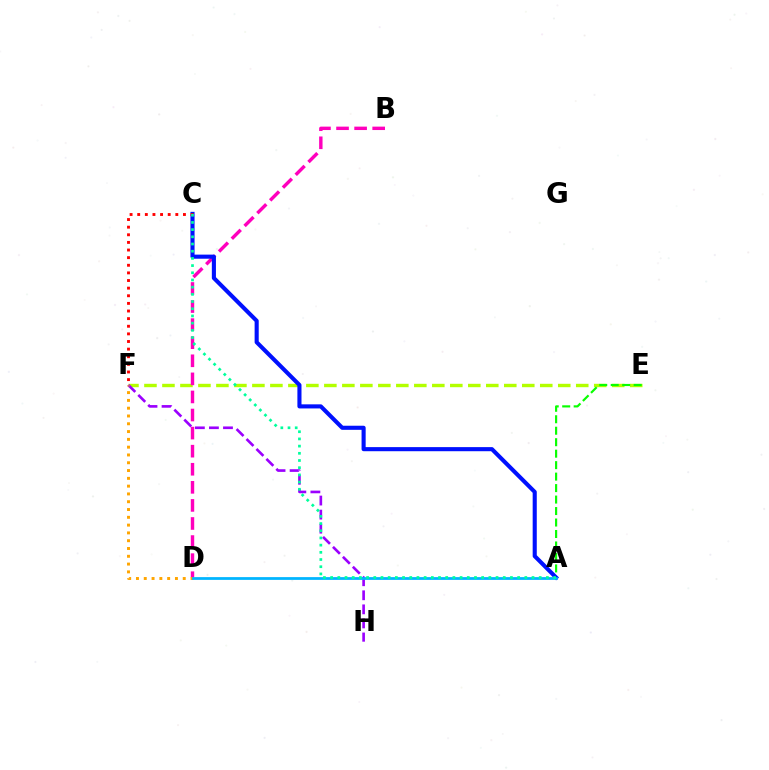{('E', 'F'): [{'color': '#b3ff00', 'line_style': 'dashed', 'thickness': 2.44}], ('F', 'H'): [{'color': '#9b00ff', 'line_style': 'dashed', 'thickness': 1.91}], ('A', 'E'): [{'color': '#08ff00', 'line_style': 'dashed', 'thickness': 1.56}], ('B', 'D'): [{'color': '#ff00bd', 'line_style': 'dashed', 'thickness': 2.46}], ('A', 'C'): [{'color': '#0010ff', 'line_style': 'solid', 'thickness': 2.95}, {'color': '#00ff9d', 'line_style': 'dotted', 'thickness': 1.95}], ('D', 'F'): [{'color': '#ffa500', 'line_style': 'dotted', 'thickness': 2.12}], ('C', 'F'): [{'color': '#ff0000', 'line_style': 'dotted', 'thickness': 2.07}], ('A', 'D'): [{'color': '#00b5ff', 'line_style': 'solid', 'thickness': 1.99}]}